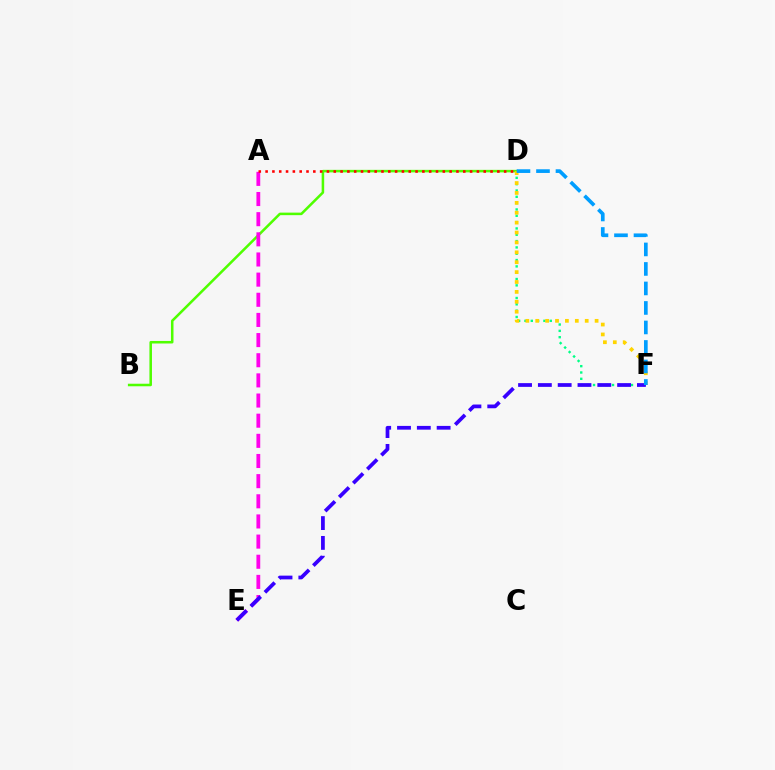{('D', 'F'): [{'color': '#00ff86', 'line_style': 'dotted', 'thickness': 1.72}, {'color': '#ffd500', 'line_style': 'dotted', 'thickness': 2.69}, {'color': '#009eff', 'line_style': 'dashed', 'thickness': 2.65}], ('B', 'D'): [{'color': '#4fff00', 'line_style': 'solid', 'thickness': 1.83}], ('A', 'E'): [{'color': '#ff00ed', 'line_style': 'dashed', 'thickness': 2.74}], ('E', 'F'): [{'color': '#3700ff', 'line_style': 'dashed', 'thickness': 2.69}], ('A', 'D'): [{'color': '#ff0000', 'line_style': 'dotted', 'thickness': 1.85}]}